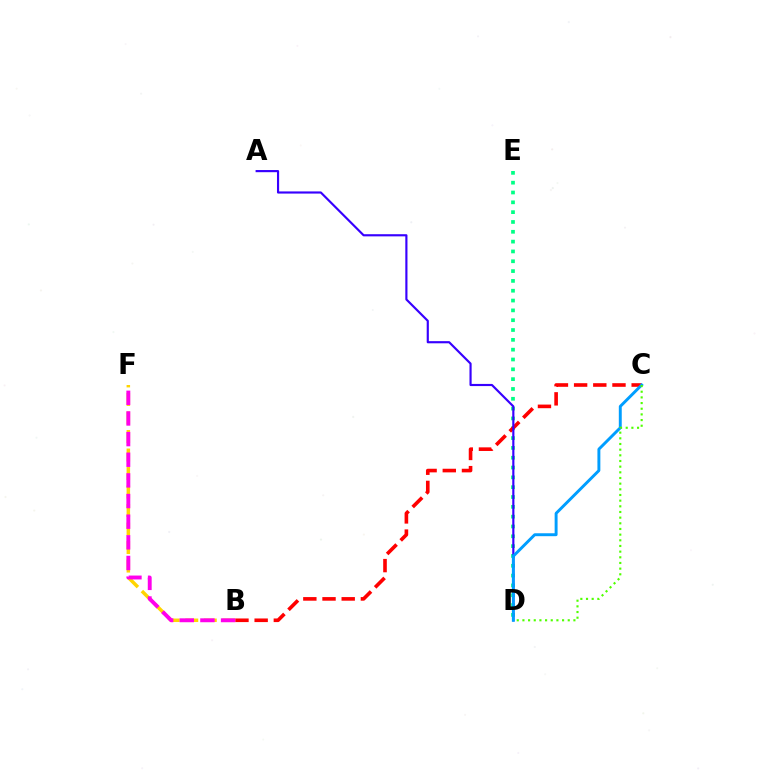{('B', 'F'): [{'color': '#ffd500', 'line_style': 'dashed', 'thickness': 2.52}, {'color': '#ff00ed', 'line_style': 'dashed', 'thickness': 2.8}], ('D', 'E'): [{'color': '#00ff86', 'line_style': 'dotted', 'thickness': 2.67}], ('B', 'C'): [{'color': '#ff0000', 'line_style': 'dashed', 'thickness': 2.61}], ('A', 'D'): [{'color': '#3700ff', 'line_style': 'solid', 'thickness': 1.55}], ('C', 'D'): [{'color': '#009eff', 'line_style': 'solid', 'thickness': 2.11}, {'color': '#4fff00', 'line_style': 'dotted', 'thickness': 1.54}]}